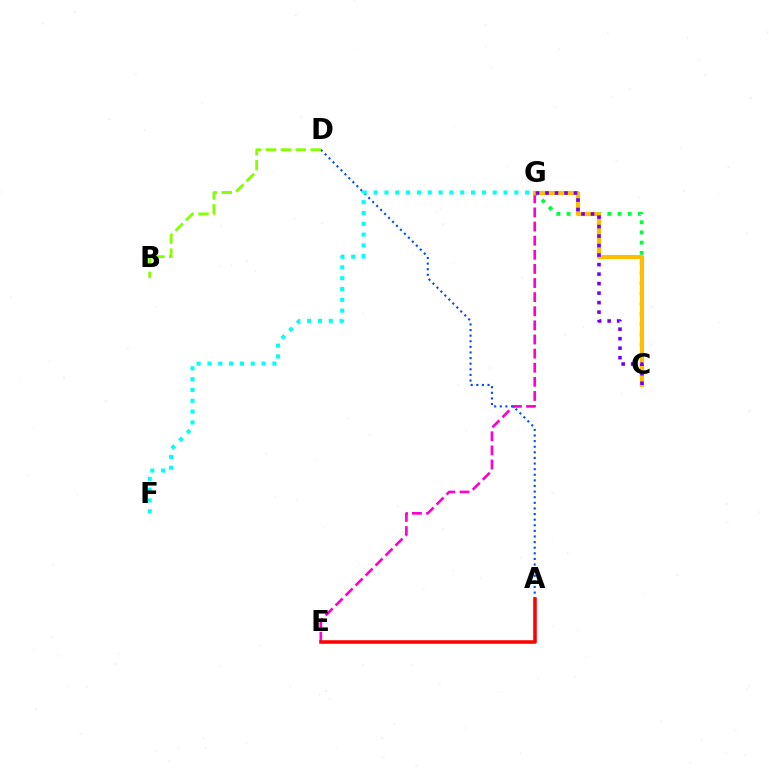{('E', 'G'): [{'color': '#ff00cf', 'line_style': 'dashed', 'thickness': 1.92}], ('A', 'D'): [{'color': '#004bff', 'line_style': 'dotted', 'thickness': 1.52}], ('C', 'G'): [{'color': '#00ff39', 'line_style': 'dotted', 'thickness': 2.77}, {'color': '#ffbd00', 'line_style': 'solid', 'thickness': 2.98}, {'color': '#7200ff', 'line_style': 'dotted', 'thickness': 2.58}], ('A', 'E'): [{'color': '#ff0000', 'line_style': 'solid', 'thickness': 2.55}], ('B', 'D'): [{'color': '#84ff00', 'line_style': 'dashed', 'thickness': 2.02}], ('F', 'G'): [{'color': '#00fff6', 'line_style': 'dotted', 'thickness': 2.94}]}